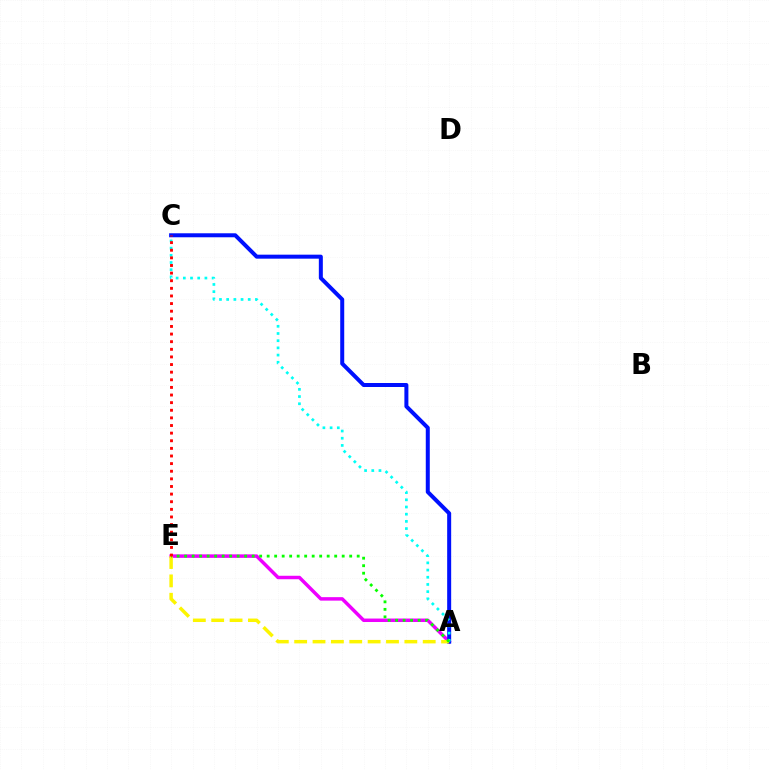{('A', 'E'): [{'color': '#ee00ff', 'line_style': 'solid', 'thickness': 2.5}, {'color': '#fcf500', 'line_style': 'dashed', 'thickness': 2.49}, {'color': '#08ff00', 'line_style': 'dotted', 'thickness': 2.04}], ('A', 'C'): [{'color': '#0010ff', 'line_style': 'solid', 'thickness': 2.88}, {'color': '#00fff6', 'line_style': 'dotted', 'thickness': 1.95}], ('C', 'E'): [{'color': '#ff0000', 'line_style': 'dotted', 'thickness': 2.07}]}